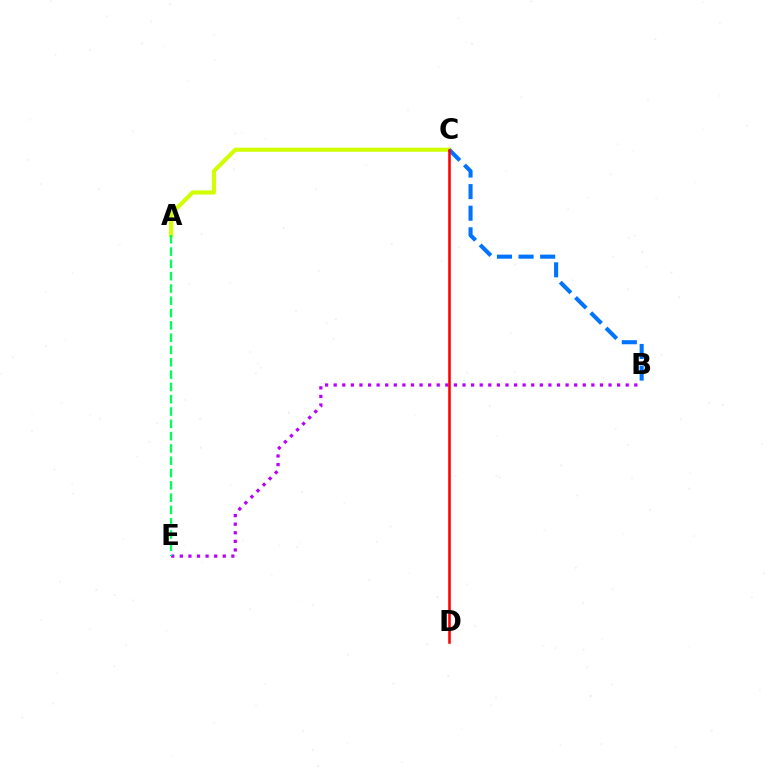{('B', 'E'): [{'color': '#b900ff', 'line_style': 'dotted', 'thickness': 2.33}], ('A', 'C'): [{'color': '#d1ff00', 'line_style': 'solid', 'thickness': 2.95}], ('A', 'E'): [{'color': '#00ff5c', 'line_style': 'dashed', 'thickness': 1.67}], ('B', 'C'): [{'color': '#0074ff', 'line_style': 'dashed', 'thickness': 2.93}], ('C', 'D'): [{'color': '#ff0000', 'line_style': 'solid', 'thickness': 1.85}]}